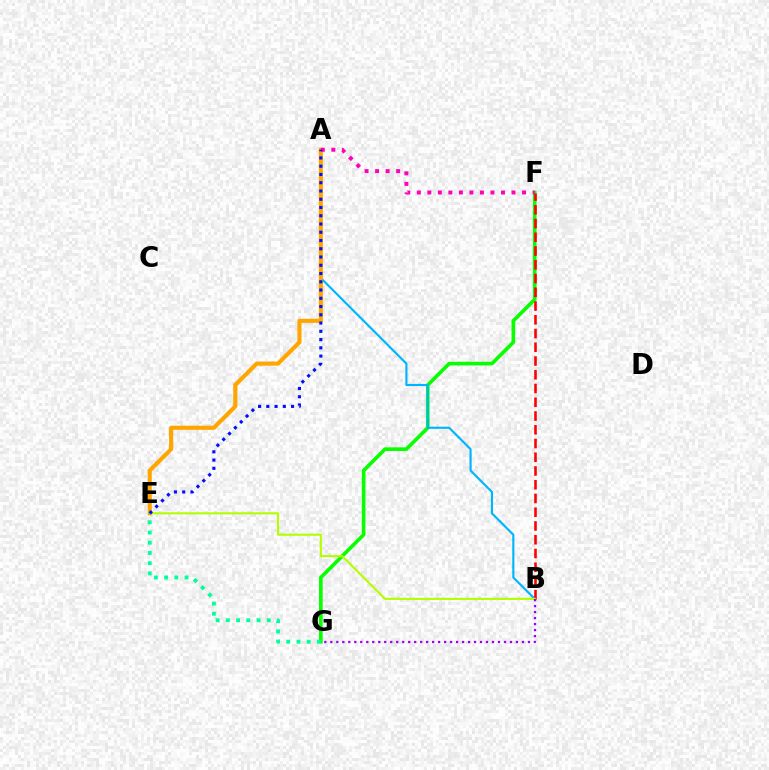{('F', 'G'): [{'color': '#08ff00', 'line_style': 'solid', 'thickness': 2.62}], ('A', 'B'): [{'color': '#00b5ff', 'line_style': 'solid', 'thickness': 1.54}], ('B', 'F'): [{'color': '#ff0000', 'line_style': 'dashed', 'thickness': 1.87}], ('B', 'E'): [{'color': '#b3ff00', 'line_style': 'solid', 'thickness': 1.52}], ('A', 'E'): [{'color': '#ffa500', 'line_style': 'solid', 'thickness': 2.95}, {'color': '#0010ff', 'line_style': 'dotted', 'thickness': 2.24}], ('A', 'F'): [{'color': '#ff00bd', 'line_style': 'dotted', 'thickness': 2.86}], ('B', 'G'): [{'color': '#9b00ff', 'line_style': 'dotted', 'thickness': 1.63}], ('E', 'G'): [{'color': '#00ff9d', 'line_style': 'dotted', 'thickness': 2.78}]}